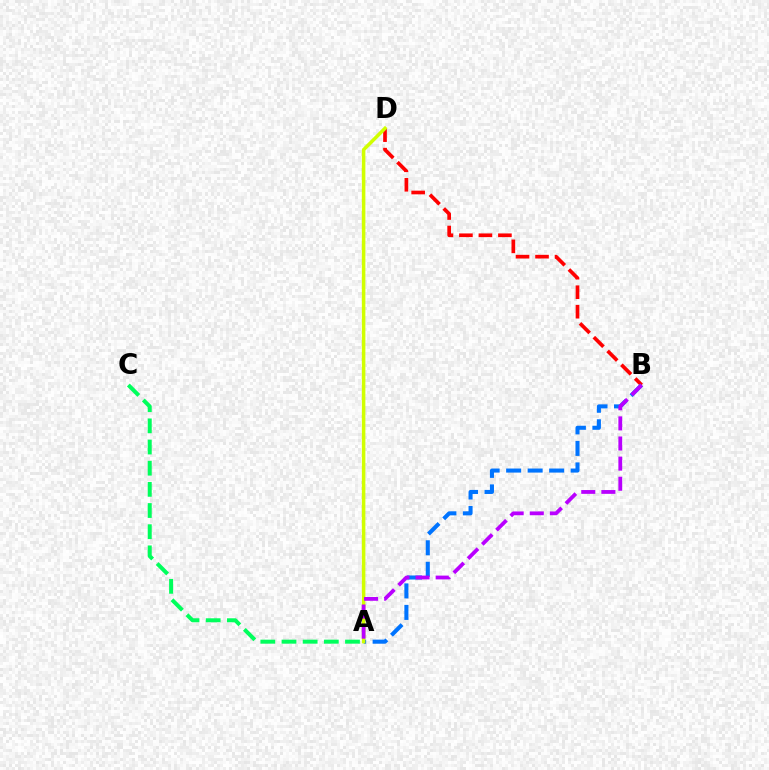{('B', 'D'): [{'color': '#ff0000', 'line_style': 'dashed', 'thickness': 2.65}], ('A', 'C'): [{'color': '#00ff5c', 'line_style': 'dashed', 'thickness': 2.88}], ('A', 'B'): [{'color': '#0074ff', 'line_style': 'dashed', 'thickness': 2.92}, {'color': '#b900ff', 'line_style': 'dashed', 'thickness': 2.73}], ('A', 'D'): [{'color': '#d1ff00', 'line_style': 'solid', 'thickness': 2.54}]}